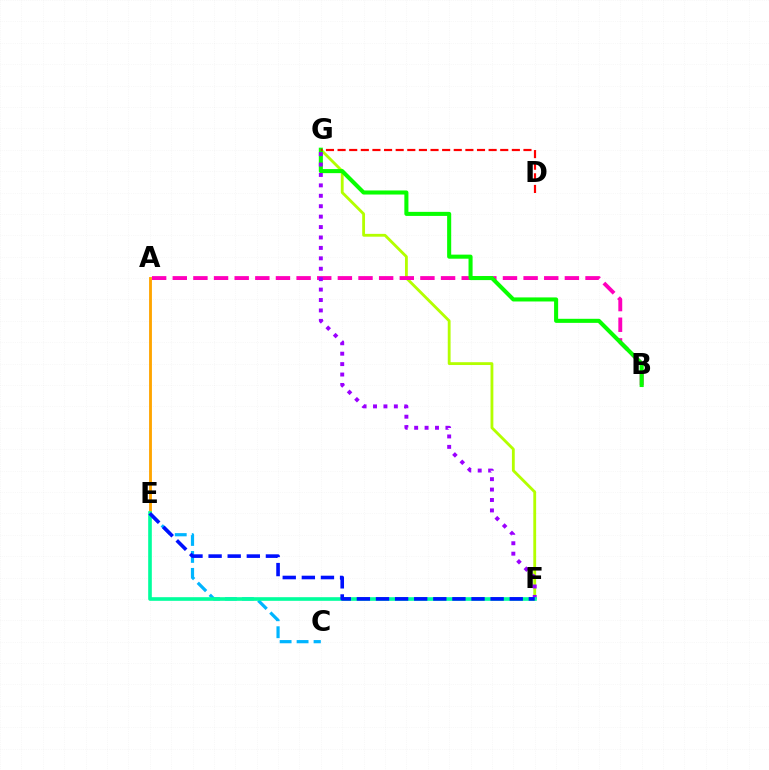{('F', 'G'): [{'color': '#b3ff00', 'line_style': 'solid', 'thickness': 2.04}, {'color': '#9b00ff', 'line_style': 'dotted', 'thickness': 2.83}], ('A', 'B'): [{'color': '#ff00bd', 'line_style': 'dashed', 'thickness': 2.8}], ('B', 'G'): [{'color': '#08ff00', 'line_style': 'solid', 'thickness': 2.93}], ('D', 'G'): [{'color': '#ff0000', 'line_style': 'dashed', 'thickness': 1.58}], ('A', 'E'): [{'color': '#ffa500', 'line_style': 'solid', 'thickness': 2.05}], ('C', 'E'): [{'color': '#00b5ff', 'line_style': 'dashed', 'thickness': 2.31}], ('E', 'F'): [{'color': '#00ff9d', 'line_style': 'solid', 'thickness': 2.61}, {'color': '#0010ff', 'line_style': 'dashed', 'thickness': 2.6}]}